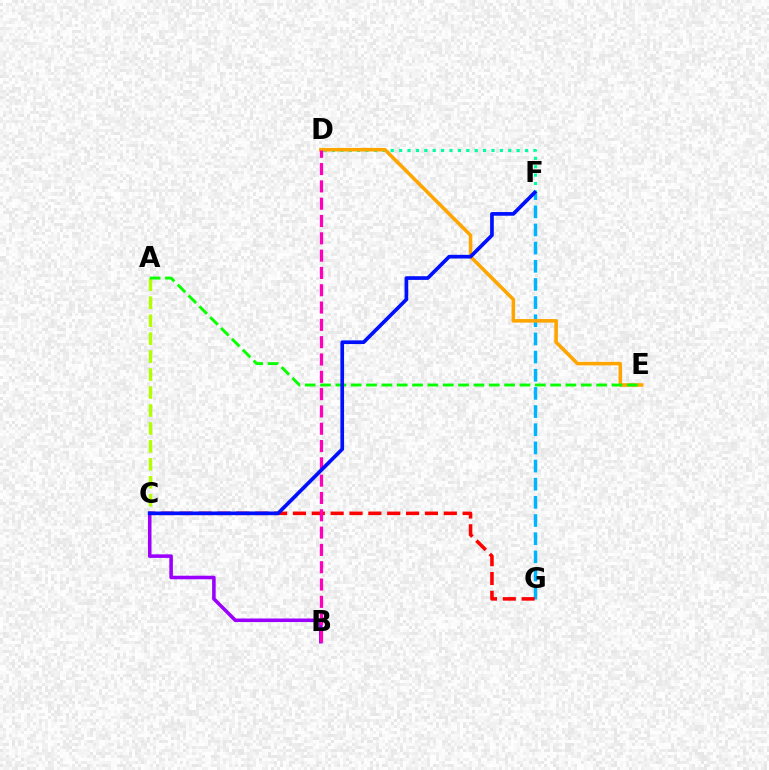{('F', 'G'): [{'color': '#00b5ff', 'line_style': 'dashed', 'thickness': 2.47}], ('C', 'G'): [{'color': '#ff0000', 'line_style': 'dashed', 'thickness': 2.56}], ('A', 'C'): [{'color': '#b3ff00', 'line_style': 'dashed', 'thickness': 2.44}], ('D', 'F'): [{'color': '#00ff9d', 'line_style': 'dotted', 'thickness': 2.28}], ('D', 'E'): [{'color': '#ffa500', 'line_style': 'solid', 'thickness': 2.56}], ('B', 'C'): [{'color': '#9b00ff', 'line_style': 'solid', 'thickness': 2.56}], ('B', 'D'): [{'color': '#ff00bd', 'line_style': 'dashed', 'thickness': 2.35}], ('A', 'E'): [{'color': '#08ff00', 'line_style': 'dashed', 'thickness': 2.08}], ('C', 'F'): [{'color': '#0010ff', 'line_style': 'solid', 'thickness': 2.65}]}